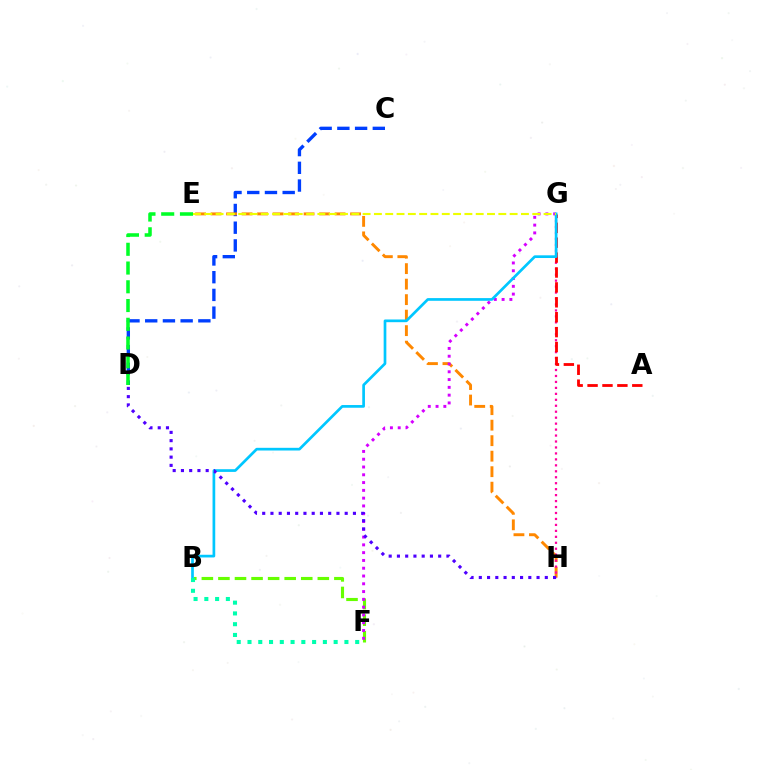{('C', 'D'): [{'color': '#003fff', 'line_style': 'dashed', 'thickness': 2.41}], ('B', 'F'): [{'color': '#66ff00', 'line_style': 'dashed', 'thickness': 2.25}, {'color': '#00ffaf', 'line_style': 'dotted', 'thickness': 2.93}], ('D', 'E'): [{'color': '#00ff27', 'line_style': 'dashed', 'thickness': 2.55}], ('E', 'H'): [{'color': '#ff8800', 'line_style': 'dashed', 'thickness': 2.11}], ('G', 'H'): [{'color': '#ff00a0', 'line_style': 'dotted', 'thickness': 1.62}], ('A', 'G'): [{'color': '#ff0000', 'line_style': 'dashed', 'thickness': 2.03}], ('F', 'G'): [{'color': '#d600ff', 'line_style': 'dotted', 'thickness': 2.12}], ('B', 'G'): [{'color': '#00c7ff', 'line_style': 'solid', 'thickness': 1.94}], ('D', 'H'): [{'color': '#4f00ff', 'line_style': 'dotted', 'thickness': 2.24}], ('E', 'G'): [{'color': '#eeff00', 'line_style': 'dashed', 'thickness': 1.54}]}